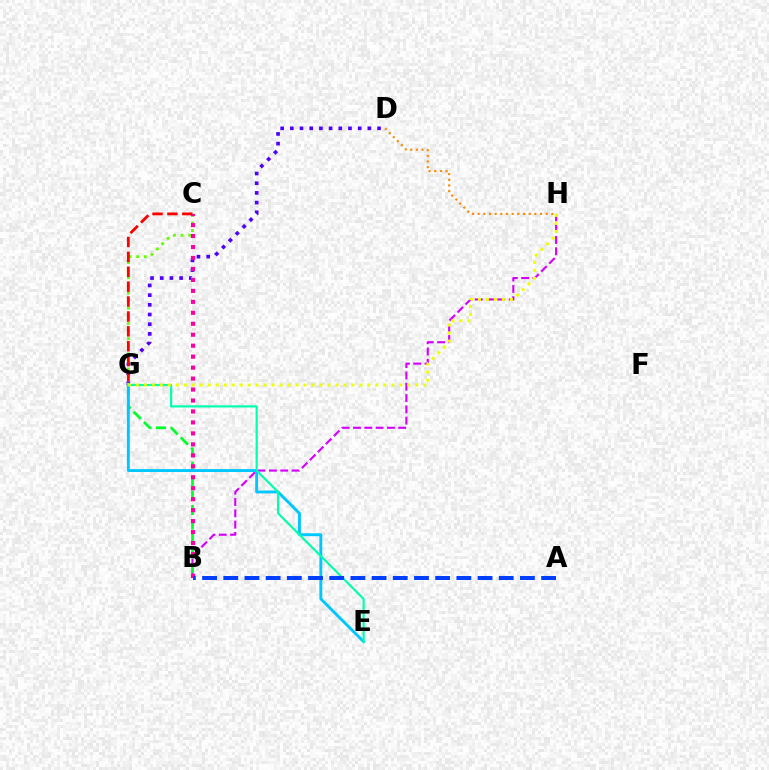{('B', 'H'): [{'color': '#d600ff', 'line_style': 'dashed', 'thickness': 1.54}], ('B', 'G'): [{'color': '#00ff27', 'line_style': 'dashed', 'thickness': 1.96}], ('D', 'G'): [{'color': '#4f00ff', 'line_style': 'dotted', 'thickness': 2.63}], ('E', 'G'): [{'color': '#00c7ff', 'line_style': 'solid', 'thickness': 2.09}, {'color': '#00ffaf', 'line_style': 'solid', 'thickness': 1.56}], ('C', 'G'): [{'color': '#66ff00', 'line_style': 'dotted', 'thickness': 2.07}, {'color': '#ff0000', 'line_style': 'dashed', 'thickness': 2.02}], ('B', 'C'): [{'color': '#ff00a0', 'line_style': 'dotted', 'thickness': 2.98}], ('D', 'H'): [{'color': '#ff8800', 'line_style': 'dotted', 'thickness': 1.54}], ('A', 'B'): [{'color': '#003fff', 'line_style': 'dashed', 'thickness': 2.88}], ('G', 'H'): [{'color': '#eeff00', 'line_style': 'dotted', 'thickness': 2.17}]}